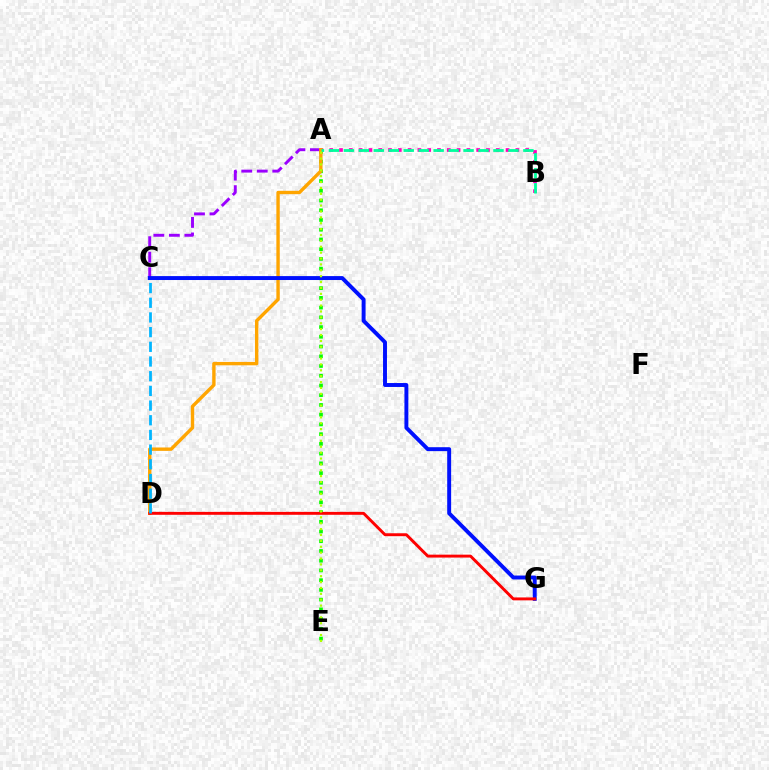{('A', 'B'): [{'color': '#ff00bd', 'line_style': 'dotted', 'thickness': 2.66}, {'color': '#00ff9d', 'line_style': 'dashed', 'thickness': 2.03}], ('A', 'E'): [{'color': '#08ff00', 'line_style': 'dotted', 'thickness': 2.64}, {'color': '#b3ff00', 'line_style': 'dotted', 'thickness': 1.6}], ('A', 'C'): [{'color': '#9b00ff', 'line_style': 'dashed', 'thickness': 2.11}], ('A', 'D'): [{'color': '#ffa500', 'line_style': 'solid', 'thickness': 2.43}], ('C', 'G'): [{'color': '#0010ff', 'line_style': 'solid', 'thickness': 2.83}], ('D', 'G'): [{'color': '#ff0000', 'line_style': 'solid', 'thickness': 2.1}], ('C', 'D'): [{'color': '#00b5ff', 'line_style': 'dashed', 'thickness': 2.0}]}